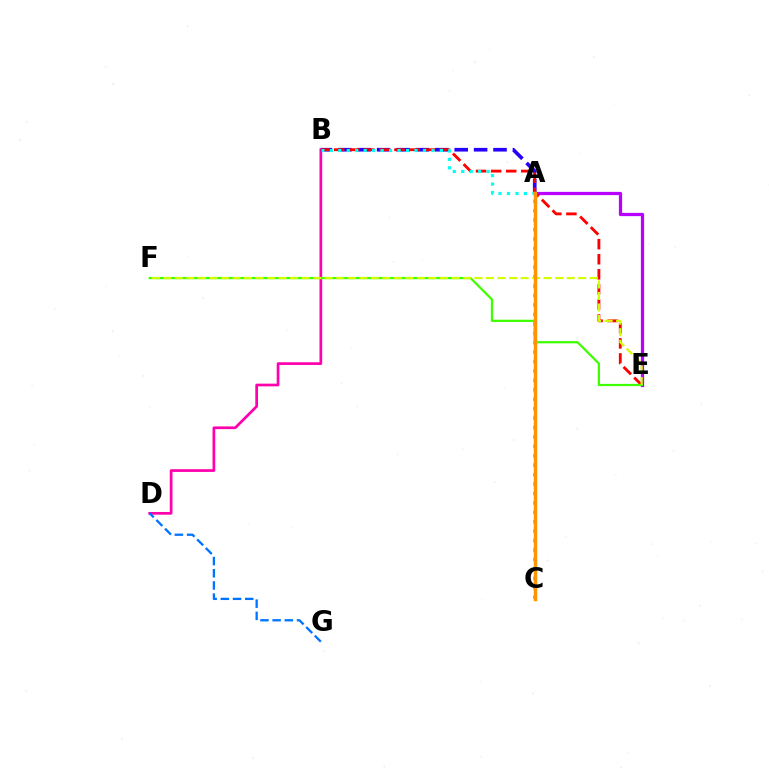{('A', 'C'): [{'color': '#00ff5c', 'line_style': 'dotted', 'thickness': 2.56}, {'color': '#ff9400', 'line_style': 'solid', 'thickness': 2.48}], ('B', 'D'): [{'color': '#ff00ac', 'line_style': 'solid', 'thickness': 1.95}], ('A', 'B'): [{'color': '#2500ff', 'line_style': 'dashed', 'thickness': 2.64}, {'color': '#00fff6', 'line_style': 'dotted', 'thickness': 2.3}], ('A', 'E'): [{'color': '#b900ff', 'line_style': 'solid', 'thickness': 2.33}], ('B', 'E'): [{'color': '#ff0000', 'line_style': 'dashed', 'thickness': 2.05}], ('E', 'F'): [{'color': '#3dff00', 'line_style': 'solid', 'thickness': 1.62}, {'color': '#d1ff00', 'line_style': 'dashed', 'thickness': 1.57}], ('D', 'G'): [{'color': '#0074ff', 'line_style': 'dashed', 'thickness': 1.66}]}